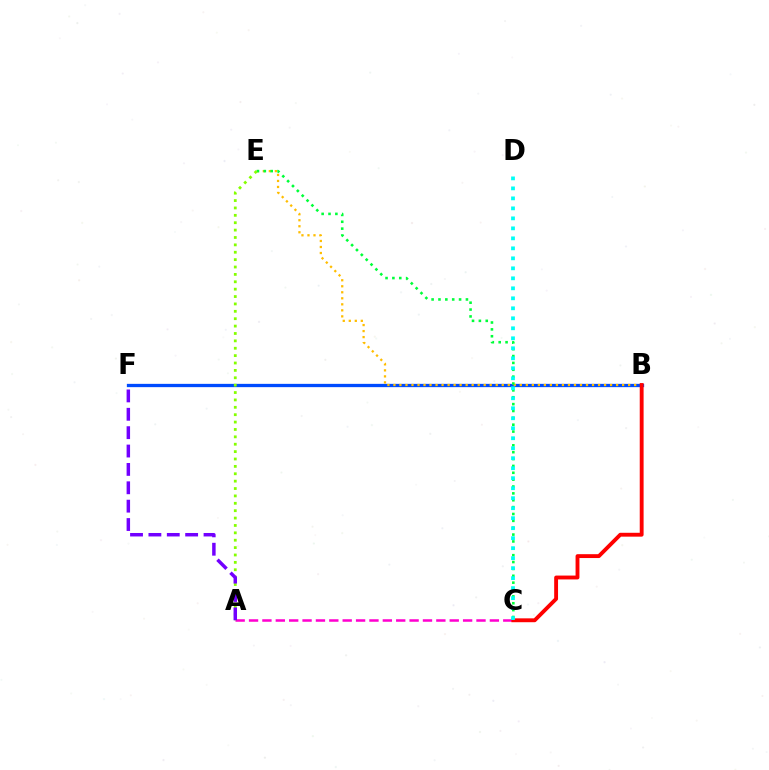{('B', 'F'): [{'color': '#004bff', 'line_style': 'solid', 'thickness': 2.37}], ('A', 'C'): [{'color': '#ff00cf', 'line_style': 'dashed', 'thickness': 1.82}], ('B', 'E'): [{'color': '#ffbd00', 'line_style': 'dotted', 'thickness': 1.64}], ('C', 'E'): [{'color': '#00ff39', 'line_style': 'dotted', 'thickness': 1.87}], ('B', 'C'): [{'color': '#ff0000', 'line_style': 'solid', 'thickness': 2.78}], ('A', 'E'): [{'color': '#84ff00', 'line_style': 'dotted', 'thickness': 2.01}], ('C', 'D'): [{'color': '#00fff6', 'line_style': 'dotted', 'thickness': 2.72}], ('A', 'F'): [{'color': '#7200ff', 'line_style': 'dashed', 'thickness': 2.5}]}